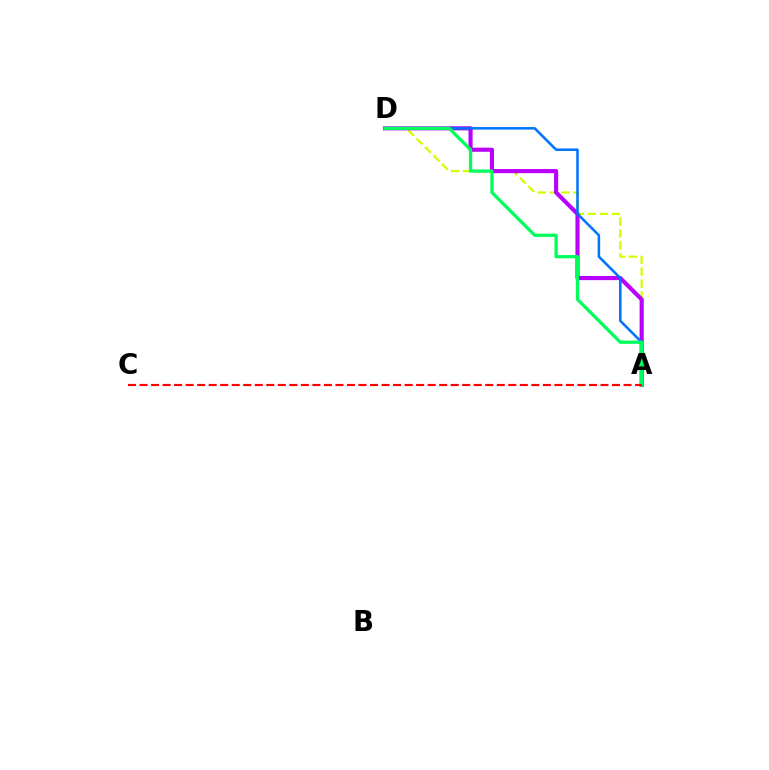{('A', 'D'): [{'color': '#d1ff00', 'line_style': 'dashed', 'thickness': 1.62}, {'color': '#b900ff', 'line_style': 'solid', 'thickness': 2.98}, {'color': '#0074ff', 'line_style': 'solid', 'thickness': 1.83}, {'color': '#00ff5c', 'line_style': 'solid', 'thickness': 2.35}], ('A', 'C'): [{'color': '#ff0000', 'line_style': 'dashed', 'thickness': 1.57}]}